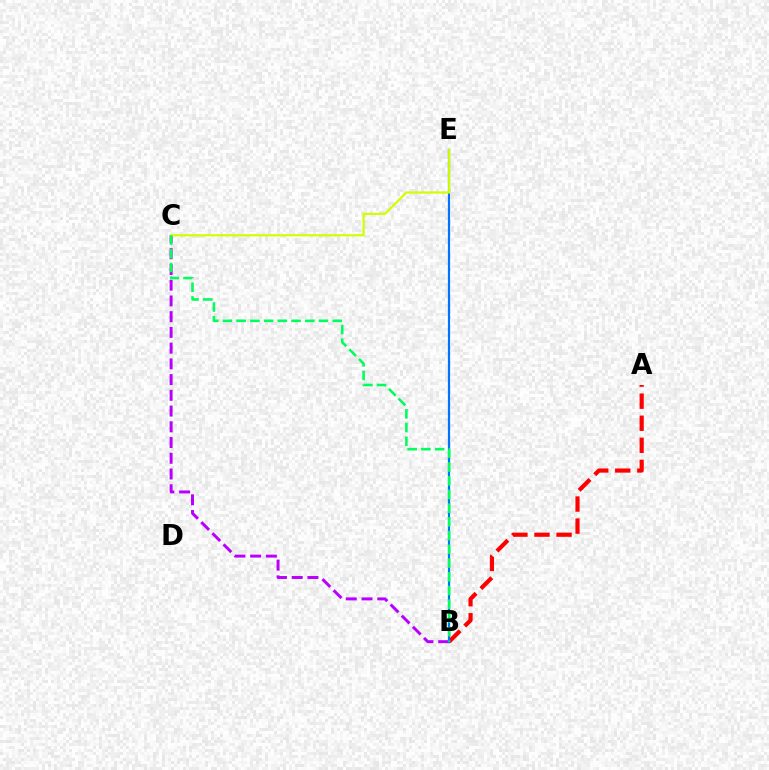{('A', 'B'): [{'color': '#ff0000', 'line_style': 'dashed', 'thickness': 3.0}], ('B', 'C'): [{'color': '#b900ff', 'line_style': 'dashed', 'thickness': 2.14}, {'color': '#00ff5c', 'line_style': 'dashed', 'thickness': 1.86}], ('B', 'E'): [{'color': '#0074ff', 'line_style': 'solid', 'thickness': 1.58}], ('C', 'E'): [{'color': '#d1ff00', 'line_style': 'solid', 'thickness': 1.59}]}